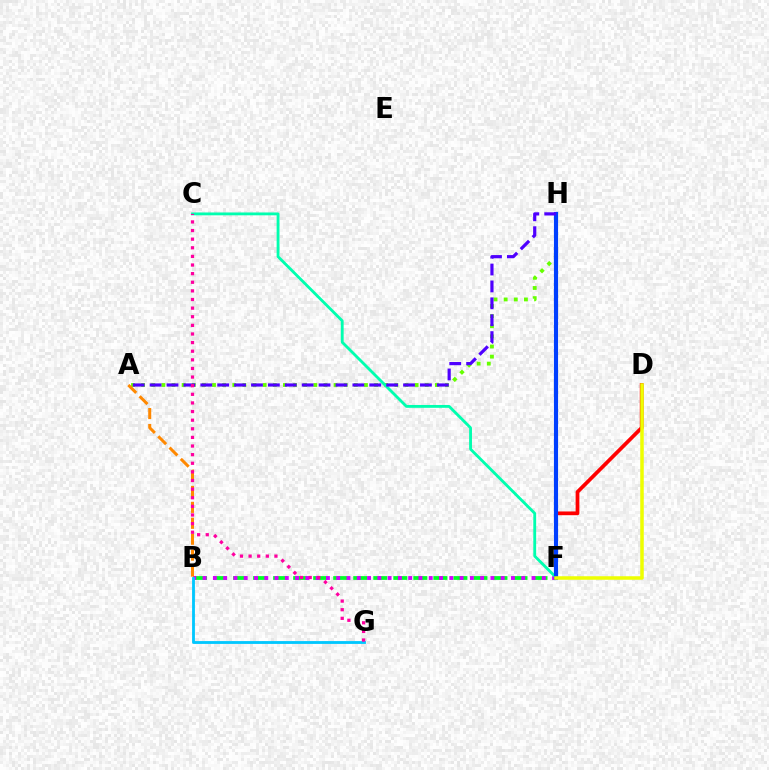{('B', 'F'): [{'color': '#00ff27', 'line_style': 'dashed', 'thickness': 2.72}, {'color': '#d600ff', 'line_style': 'dotted', 'thickness': 2.79}], ('A', 'H'): [{'color': '#66ff00', 'line_style': 'dotted', 'thickness': 2.75}, {'color': '#4f00ff', 'line_style': 'dashed', 'thickness': 2.3}], ('D', 'F'): [{'color': '#ff0000', 'line_style': 'solid', 'thickness': 2.69}, {'color': '#eeff00', 'line_style': 'solid', 'thickness': 2.53}], ('C', 'F'): [{'color': '#00ffaf', 'line_style': 'solid', 'thickness': 2.04}], ('F', 'H'): [{'color': '#003fff', 'line_style': 'solid', 'thickness': 2.98}], ('B', 'G'): [{'color': '#00c7ff', 'line_style': 'solid', 'thickness': 2.03}], ('A', 'B'): [{'color': '#ff8800', 'line_style': 'dashed', 'thickness': 2.16}], ('C', 'G'): [{'color': '#ff00a0', 'line_style': 'dotted', 'thickness': 2.34}]}